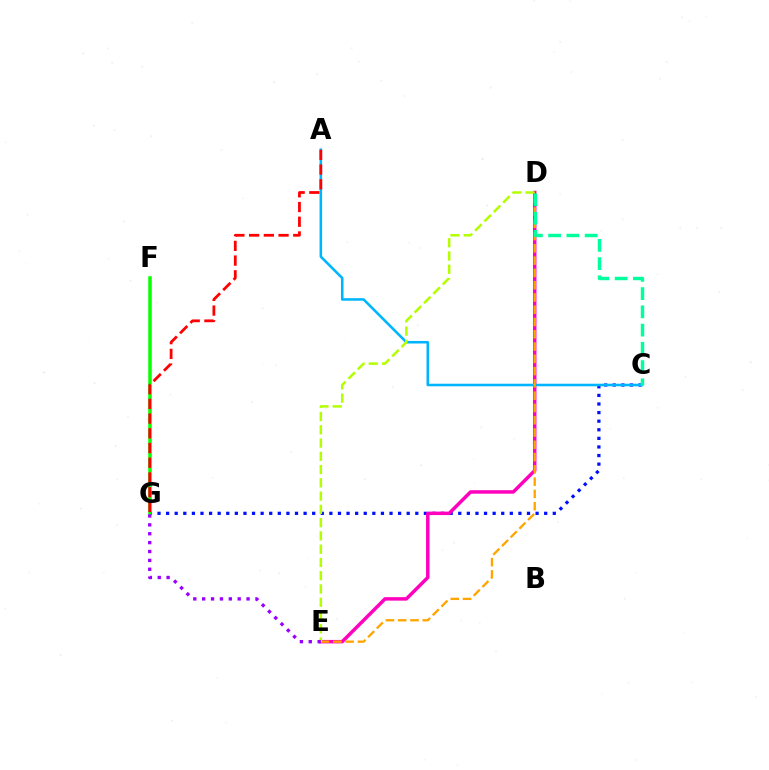{('C', 'G'): [{'color': '#0010ff', 'line_style': 'dotted', 'thickness': 2.33}], ('D', 'E'): [{'color': '#ff00bd', 'line_style': 'solid', 'thickness': 2.51}, {'color': '#ffa500', 'line_style': 'dashed', 'thickness': 1.67}, {'color': '#b3ff00', 'line_style': 'dashed', 'thickness': 1.8}], ('A', 'C'): [{'color': '#00b5ff', 'line_style': 'solid', 'thickness': 1.84}], ('F', 'G'): [{'color': '#08ff00', 'line_style': 'solid', 'thickness': 2.53}], ('C', 'D'): [{'color': '#00ff9d', 'line_style': 'dashed', 'thickness': 2.48}], ('A', 'G'): [{'color': '#ff0000', 'line_style': 'dashed', 'thickness': 2.0}], ('E', 'G'): [{'color': '#9b00ff', 'line_style': 'dotted', 'thickness': 2.41}]}